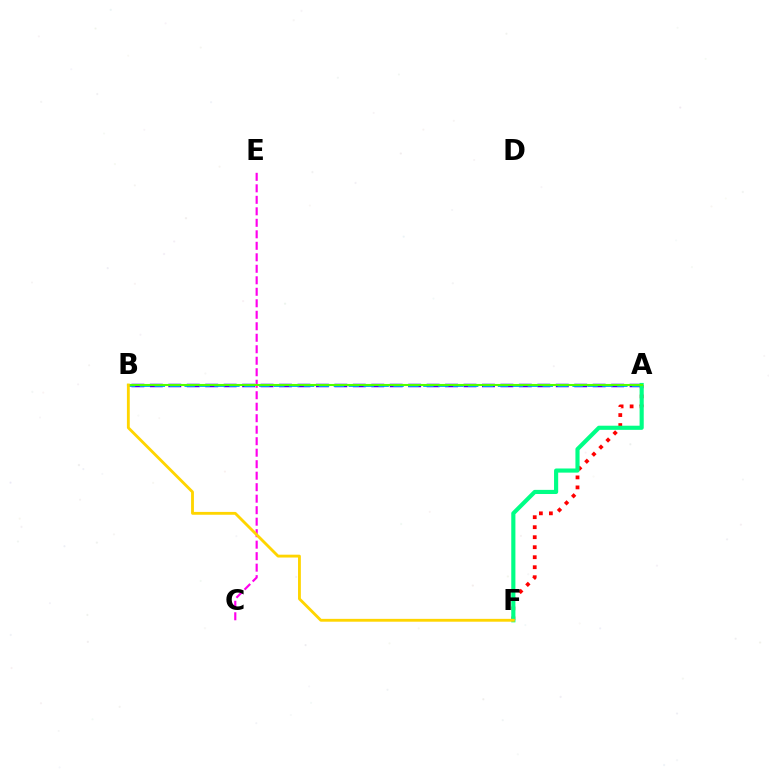{('A', 'B'): [{'color': '#3700ff', 'line_style': 'dashed', 'thickness': 2.51}, {'color': '#009eff', 'line_style': 'dashed', 'thickness': 2.03}, {'color': '#4fff00', 'line_style': 'solid', 'thickness': 1.51}], ('C', 'E'): [{'color': '#ff00ed', 'line_style': 'dashed', 'thickness': 1.56}], ('A', 'F'): [{'color': '#ff0000', 'line_style': 'dotted', 'thickness': 2.72}, {'color': '#00ff86', 'line_style': 'solid', 'thickness': 2.98}], ('B', 'F'): [{'color': '#ffd500', 'line_style': 'solid', 'thickness': 2.05}]}